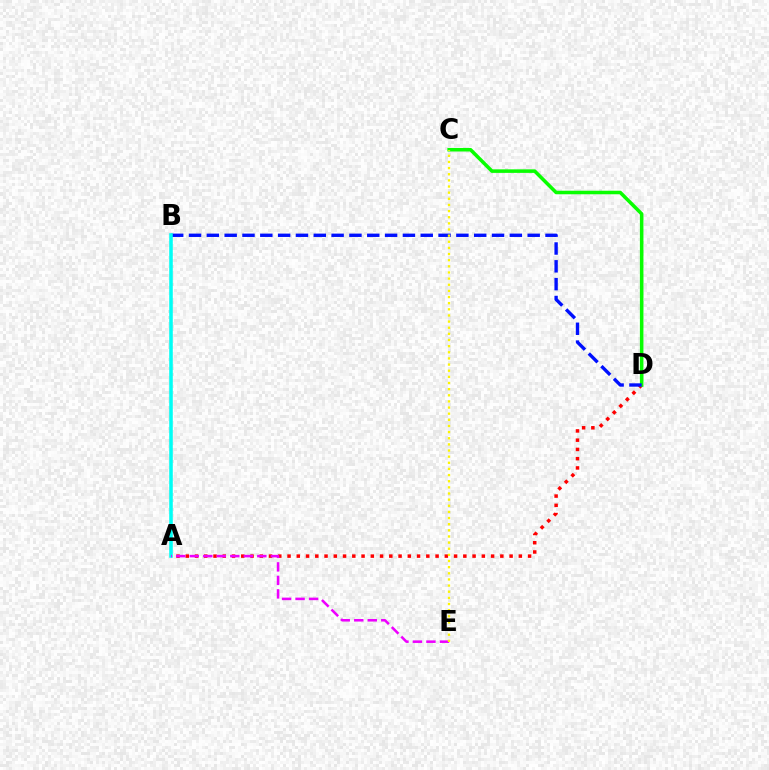{('A', 'D'): [{'color': '#ff0000', 'line_style': 'dotted', 'thickness': 2.51}], ('C', 'D'): [{'color': '#08ff00', 'line_style': 'solid', 'thickness': 2.55}], ('B', 'D'): [{'color': '#0010ff', 'line_style': 'dashed', 'thickness': 2.42}], ('A', 'B'): [{'color': '#00fff6', 'line_style': 'solid', 'thickness': 2.56}], ('A', 'E'): [{'color': '#ee00ff', 'line_style': 'dashed', 'thickness': 1.84}], ('C', 'E'): [{'color': '#fcf500', 'line_style': 'dotted', 'thickness': 1.67}]}